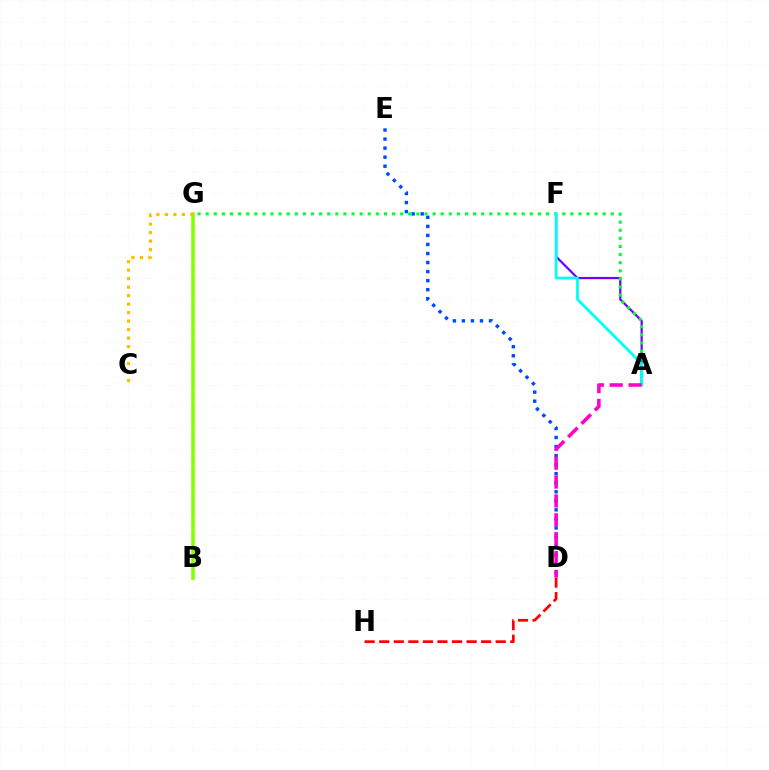{('A', 'F'): [{'color': '#7200ff', 'line_style': 'solid', 'thickness': 1.62}, {'color': '#00fff6', 'line_style': 'solid', 'thickness': 2.0}], ('B', 'G'): [{'color': '#84ff00', 'line_style': 'solid', 'thickness': 2.56}], ('D', 'E'): [{'color': '#004bff', 'line_style': 'dotted', 'thickness': 2.46}], ('D', 'H'): [{'color': '#ff0000', 'line_style': 'dashed', 'thickness': 1.98}], ('A', 'G'): [{'color': '#00ff39', 'line_style': 'dotted', 'thickness': 2.2}], ('C', 'G'): [{'color': '#ffbd00', 'line_style': 'dotted', 'thickness': 2.31}], ('A', 'D'): [{'color': '#ff00cf', 'line_style': 'dashed', 'thickness': 2.56}]}